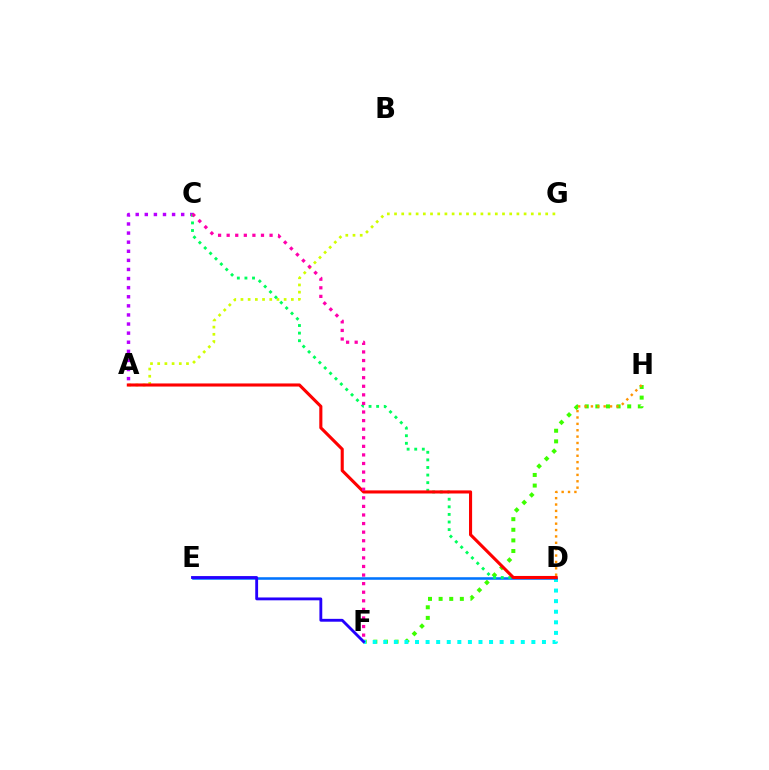{('A', 'G'): [{'color': '#d1ff00', 'line_style': 'dotted', 'thickness': 1.96}], ('F', 'H'): [{'color': '#3dff00', 'line_style': 'dotted', 'thickness': 2.88}], ('D', 'F'): [{'color': '#00fff6', 'line_style': 'dotted', 'thickness': 2.87}], ('D', 'E'): [{'color': '#0074ff', 'line_style': 'solid', 'thickness': 1.84}], ('A', 'C'): [{'color': '#b900ff', 'line_style': 'dotted', 'thickness': 2.47}], ('C', 'D'): [{'color': '#00ff5c', 'line_style': 'dotted', 'thickness': 2.06}], ('D', 'H'): [{'color': '#ff9400', 'line_style': 'dotted', 'thickness': 1.73}], ('A', 'D'): [{'color': '#ff0000', 'line_style': 'solid', 'thickness': 2.23}], ('E', 'F'): [{'color': '#2500ff', 'line_style': 'solid', 'thickness': 2.05}], ('C', 'F'): [{'color': '#ff00ac', 'line_style': 'dotted', 'thickness': 2.33}]}